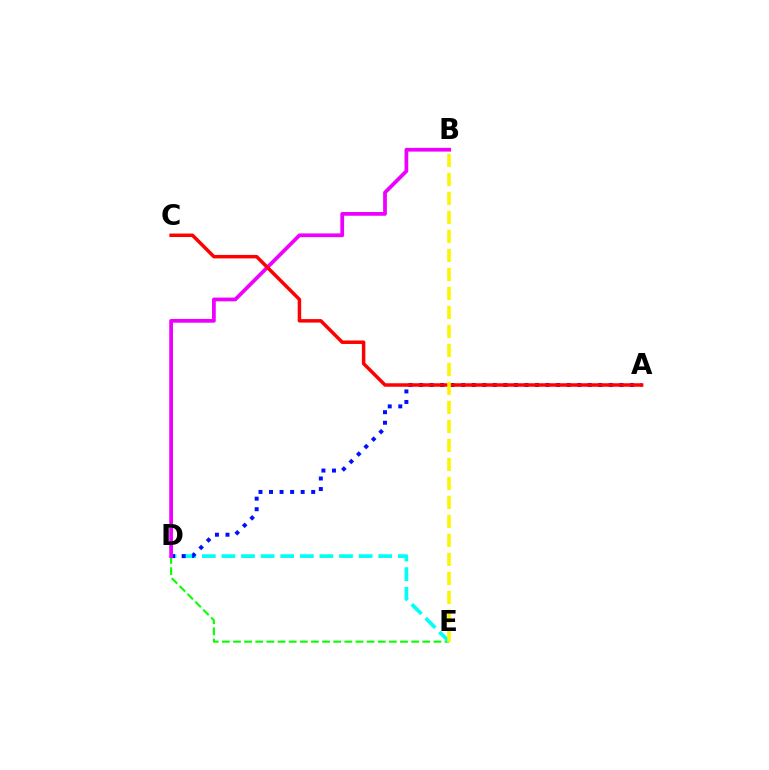{('D', 'E'): [{'color': '#08ff00', 'line_style': 'dashed', 'thickness': 1.51}, {'color': '#00fff6', 'line_style': 'dashed', 'thickness': 2.66}], ('A', 'D'): [{'color': '#0010ff', 'line_style': 'dotted', 'thickness': 2.86}], ('B', 'D'): [{'color': '#ee00ff', 'line_style': 'solid', 'thickness': 2.7}], ('A', 'C'): [{'color': '#ff0000', 'line_style': 'solid', 'thickness': 2.51}], ('B', 'E'): [{'color': '#fcf500', 'line_style': 'dashed', 'thickness': 2.58}]}